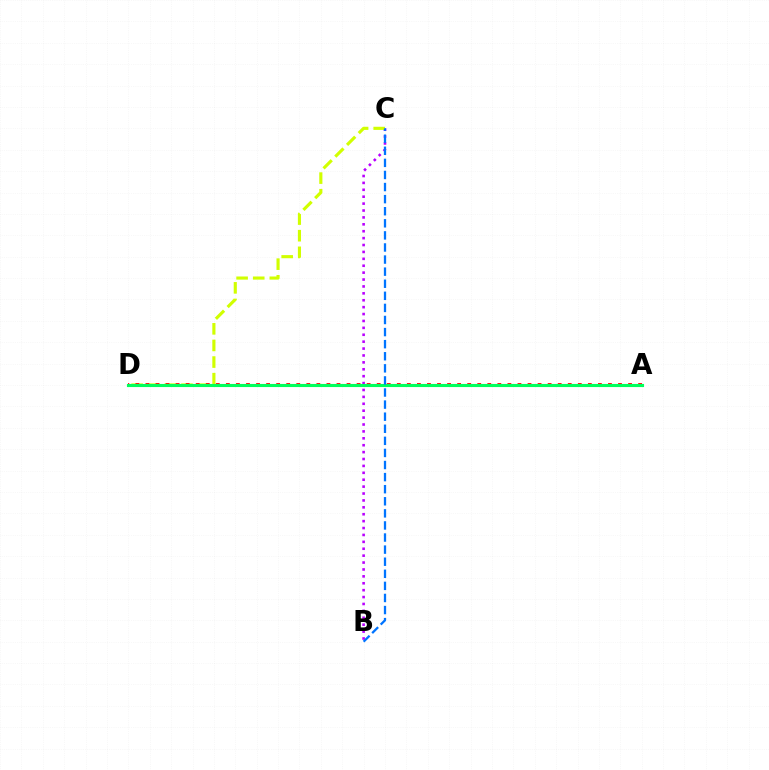{('B', 'C'): [{'color': '#b900ff', 'line_style': 'dotted', 'thickness': 1.88}, {'color': '#0074ff', 'line_style': 'dashed', 'thickness': 1.64}], ('C', 'D'): [{'color': '#d1ff00', 'line_style': 'dashed', 'thickness': 2.26}], ('A', 'D'): [{'color': '#ff0000', 'line_style': 'dotted', 'thickness': 2.73}, {'color': '#00ff5c', 'line_style': 'solid', 'thickness': 2.24}]}